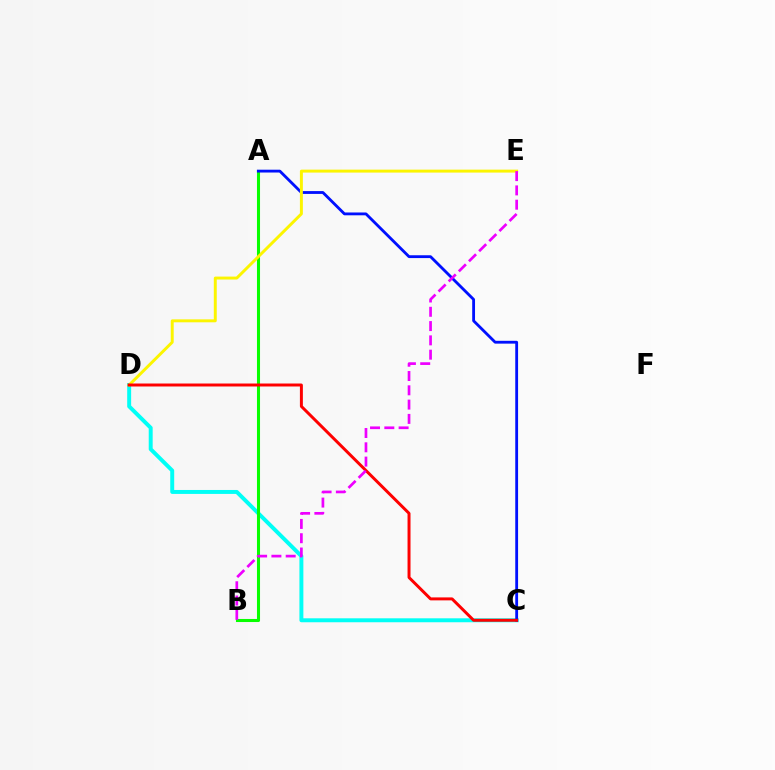{('C', 'D'): [{'color': '#00fff6', 'line_style': 'solid', 'thickness': 2.84}, {'color': '#ff0000', 'line_style': 'solid', 'thickness': 2.14}], ('A', 'B'): [{'color': '#08ff00', 'line_style': 'solid', 'thickness': 2.21}], ('A', 'C'): [{'color': '#0010ff', 'line_style': 'solid', 'thickness': 2.03}], ('D', 'E'): [{'color': '#fcf500', 'line_style': 'solid', 'thickness': 2.12}], ('B', 'E'): [{'color': '#ee00ff', 'line_style': 'dashed', 'thickness': 1.94}]}